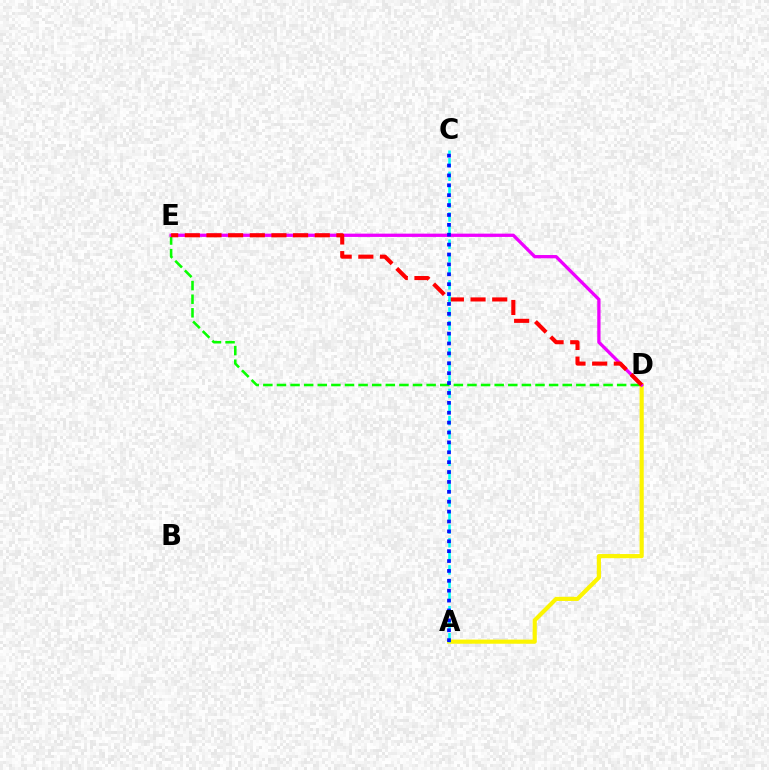{('D', 'E'): [{'color': '#08ff00', 'line_style': 'dashed', 'thickness': 1.85}, {'color': '#ee00ff', 'line_style': 'solid', 'thickness': 2.37}, {'color': '#ff0000', 'line_style': 'dashed', 'thickness': 2.94}], ('A', 'D'): [{'color': '#fcf500', 'line_style': 'solid', 'thickness': 2.98}], ('A', 'C'): [{'color': '#00fff6', 'line_style': 'dashed', 'thickness': 1.84}, {'color': '#0010ff', 'line_style': 'dotted', 'thickness': 2.69}]}